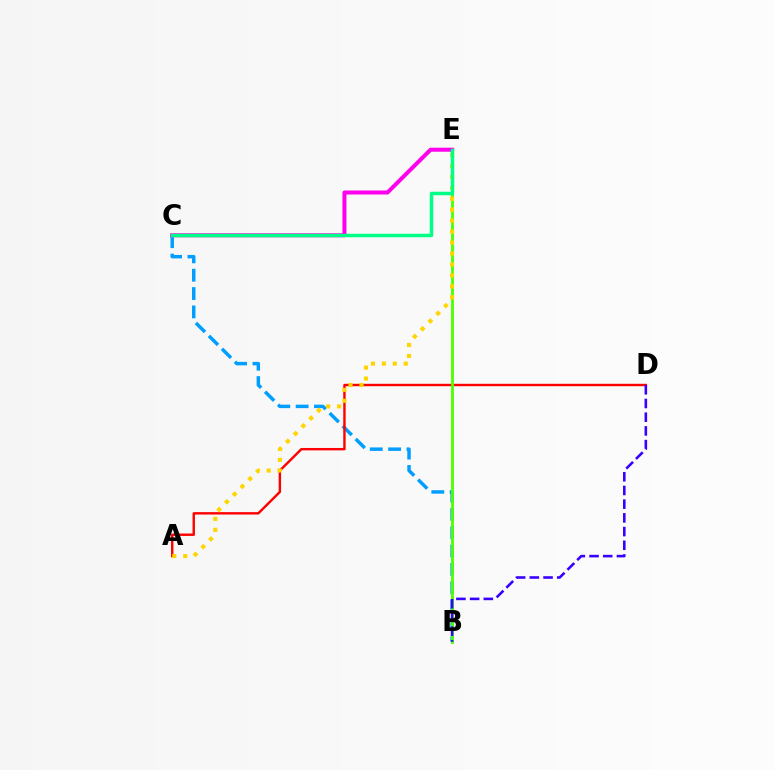{('B', 'C'): [{'color': '#009eff', 'line_style': 'dashed', 'thickness': 2.49}], ('A', 'D'): [{'color': '#ff0000', 'line_style': 'solid', 'thickness': 1.73}], ('C', 'E'): [{'color': '#ff00ed', 'line_style': 'solid', 'thickness': 2.89}, {'color': '#00ff86', 'line_style': 'solid', 'thickness': 2.51}], ('B', 'E'): [{'color': '#4fff00', 'line_style': 'solid', 'thickness': 2.05}], ('A', 'E'): [{'color': '#ffd500', 'line_style': 'dotted', 'thickness': 2.97}], ('B', 'D'): [{'color': '#3700ff', 'line_style': 'dashed', 'thickness': 1.86}]}